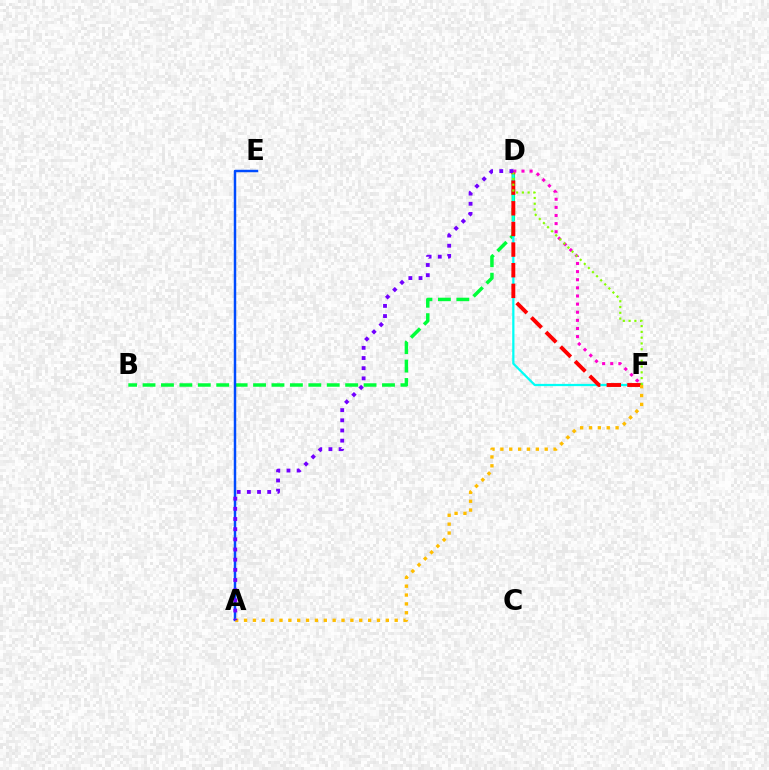{('B', 'D'): [{'color': '#00ff39', 'line_style': 'dashed', 'thickness': 2.5}], ('D', 'F'): [{'color': '#00fff6', 'line_style': 'solid', 'thickness': 1.62}, {'color': '#ff0000', 'line_style': 'dashed', 'thickness': 2.8}, {'color': '#ff00cf', 'line_style': 'dotted', 'thickness': 2.21}, {'color': '#84ff00', 'line_style': 'dotted', 'thickness': 1.57}], ('A', 'E'): [{'color': '#004bff', 'line_style': 'solid', 'thickness': 1.78}], ('A', 'F'): [{'color': '#ffbd00', 'line_style': 'dotted', 'thickness': 2.41}], ('A', 'D'): [{'color': '#7200ff', 'line_style': 'dotted', 'thickness': 2.76}]}